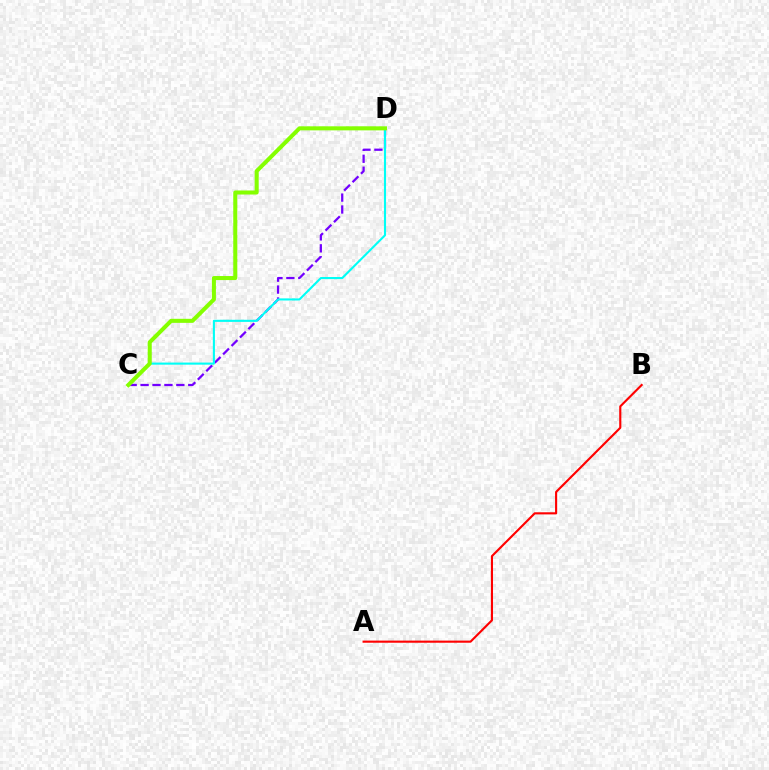{('C', 'D'): [{'color': '#7200ff', 'line_style': 'dashed', 'thickness': 1.62}, {'color': '#00fff6', 'line_style': 'solid', 'thickness': 1.51}, {'color': '#84ff00', 'line_style': 'solid', 'thickness': 2.91}], ('A', 'B'): [{'color': '#ff0000', 'line_style': 'solid', 'thickness': 1.53}]}